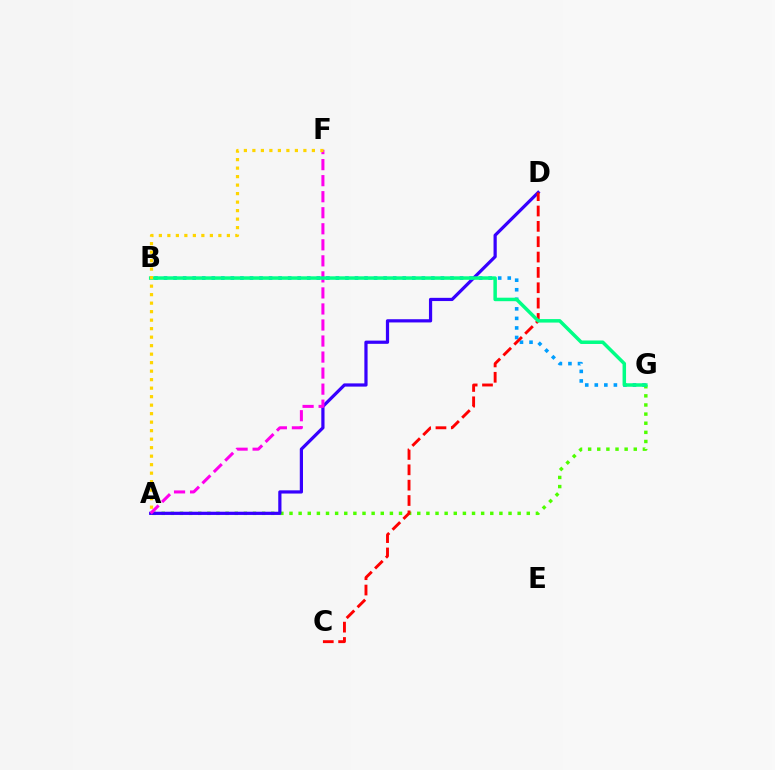{('A', 'G'): [{'color': '#4fff00', 'line_style': 'dotted', 'thickness': 2.48}], ('A', 'D'): [{'color': '#3700ff', 'line_style': 'solid', 'thickness': 2.32}], ('A', 'F'): [{'color': '#ff00ed', 'line_style': 'dashed', 'thickness': 2.18}, {'color': '#ffd500', 'line_style': 'dotted', 'thickness': 2.31}], ('B', 'G'): [{'color': '#009eff', 'line_style': 'dotted', 'thickness': 2.59}, {'color': '#00ff86', 'line_style': 'solid', 'thickness': 2.51}], ('C', 'D'): [{'color': '#ff0000', 'line_style': 'dashed', 'thickness': 2.09}]}